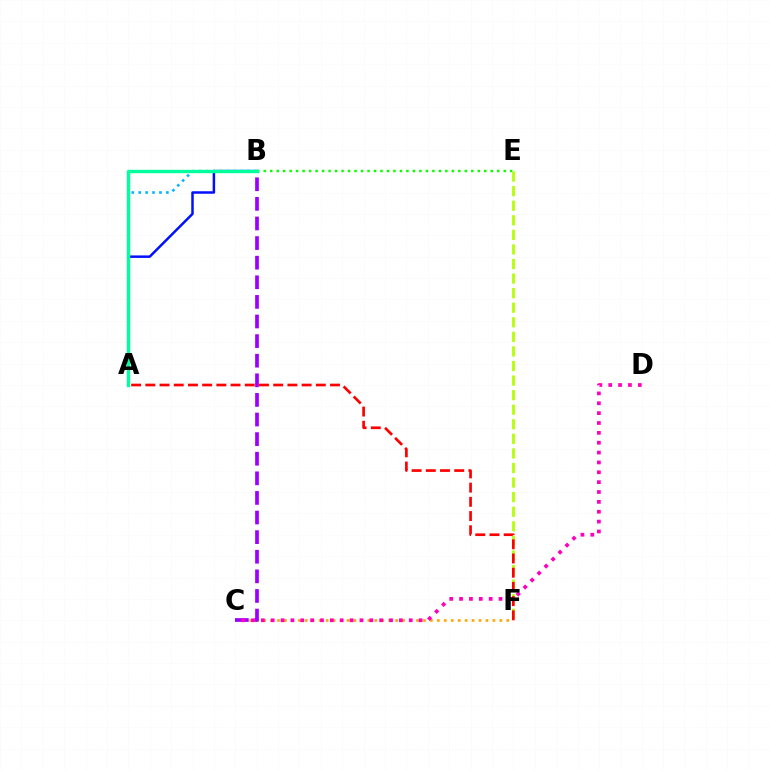{('A', 'B'): [{'color': '#00b5ff', 'line_style': 'dotted', 'thickness': 1.88}, {'color': '#0010ff', 'line_style': 'solid', 'thickness': 1.79}, {'color': '#00ff9d', 'line_style': 'solid', 'thickness': 2.44}], ('C', 'F'): [{'color': '#ffa500', 'line_style': 'dotted', 'thickness': 1.89}], ('B', 'C'): [{'color': '#9b00ff', 'line_style': 'dashed', 'thickness': 2.66}], ('B', 'E'): [{'color': '#08ff00', 'line_style': 'dotted', 'thickness': 1.76}], ('E', 'F'): [{'color': '#b3ff00', 'line_style': 'dashed', 'thickness': 1.98}], ('C', 'D'): [{'color': '#ff00bd', 'line_style': 'dotted', 'thickness': 2.68}], ('A', 'F'): [{'color': '#ff0000', 'line_style': 'dashed', 'thickness': 1.93}]}